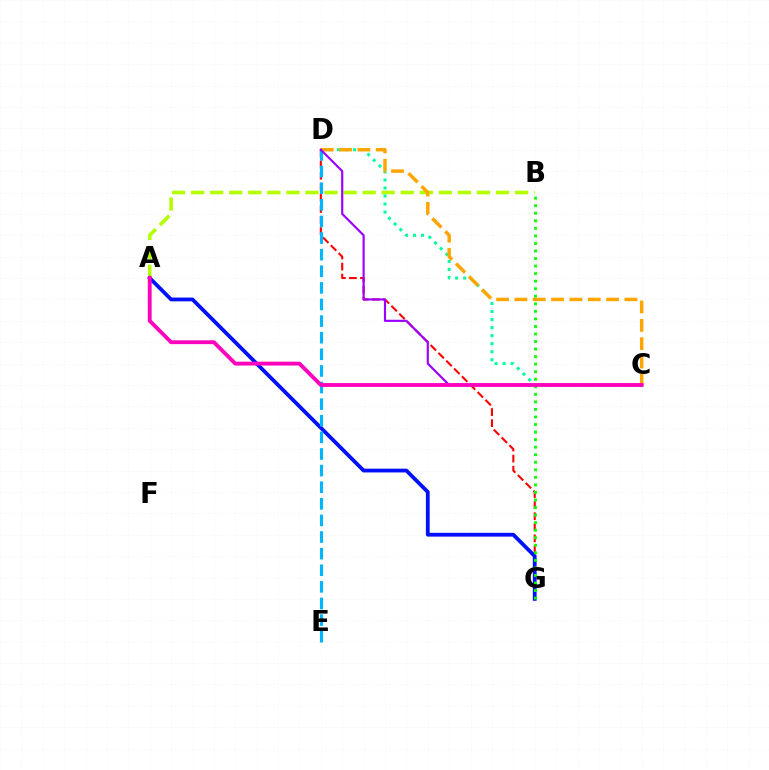{('D', 'G'): [{'color': '#ff0000', 'line_style': 'dashed', 'thickness': 1.5}], ('A', 'B'): [{'color': '#b3ff00', 'line_style': 'dashed', 'thickness': 2.59}], ('A', 'G'): [{'color': '#0010ff', 'line_style': 'solid', 'thickness': 2.72}], ('C', 'D'): [{'color': '#00ff9d', 'line_style': 'dotted', 'thickness': 2.18}, {'color': '#ffa500', 'line_style': 'dashed', 'thickness': 2.49}, {'color': '#9b00ff', 'line_style': 'solid', 'thickness': 1.56}], ('B', 'G'): [{'color': '#08ff00', 'line_style': 'dotted', 'thickness': 2.05}], ('D', 'E'): [{'color': '#00b5ff', 'line_style': 'dashed', 'thickness': 2.26}], ('A', 'C'): [{'color': '#ff00bd', 'line_style': 'solid', 'thickness': 2.77}]}